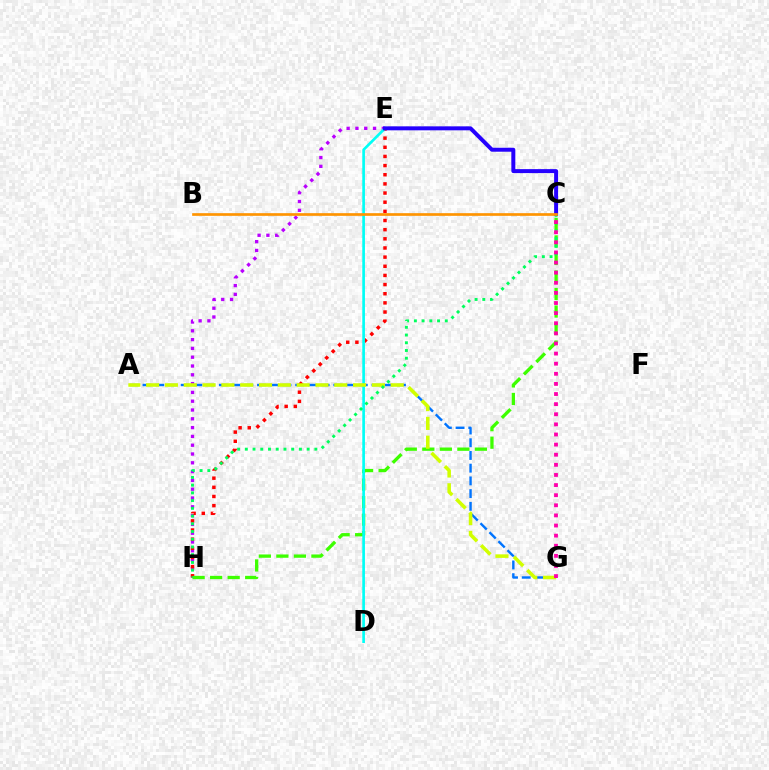{('E', 'H'): [{'color': '#b900ff', 'line_style': 'dotted', 'thickness': 2.39}, {'color': '#ff0000', 'line_style': 'dotted', 'thickness': 2.49}], ('A', 'G'): [{'color': '#0074ff', 'line_style': 'dashed', 'thickness': 1.73}, {'color': '#d1ff00', 'line_style': 'dashed', 'thickness': 2.56}], ('C', 'H'): [{'color': '#3dff00', 'line_style': 'dashed', 'thickness': 2.38}, {'color': '#00ff5c', 'line_style': 'dotted', 'thickness': 2.1}], ('D', 'E'): [{'color': '#00fff6', 'line_style': 'solid', 'thickness': 1.92}], ('C', 'G'): [{'color': '#ff00ac', 'line_style': 'dotted', 'thickness': 2.75}], ('C', 'E'): [{'color': '#2500ff', 'line_style': 'solid', 'thickness': 2.86}], ('B', 'C'): [{'color': '#ff9400', 'line_style': 'solid', 'thickness': 1.93}]}